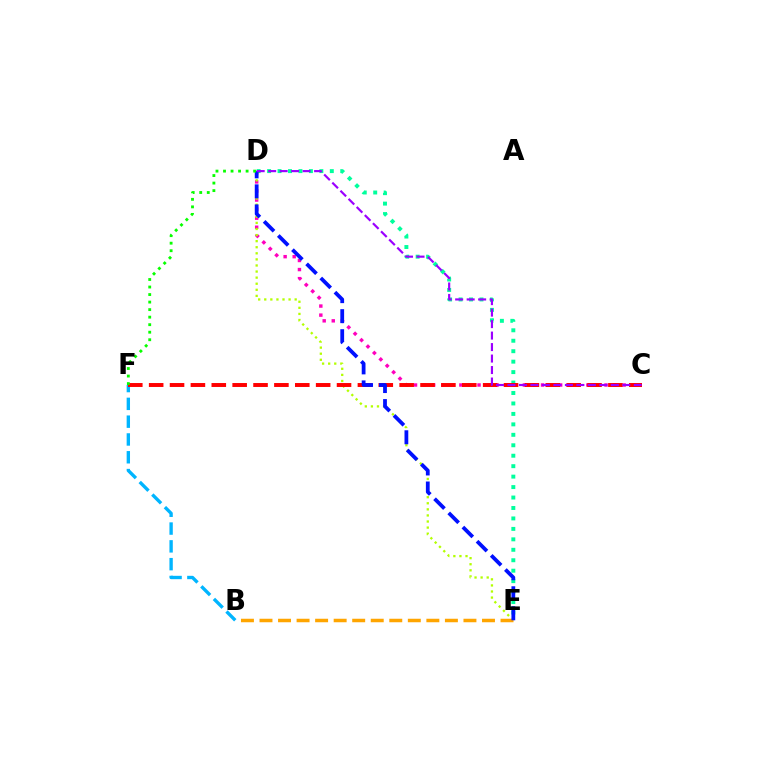{('C', 'D'): [{'color': '#ff00bd', 'line_style': 'dotted', 'thickness': 2.46}, {'color': '#9b00ff', 'line_style': 'dashed', 'thickness': 1.56}], ('D', 'E'): [{'color': '#00ff9d', 'line_style': 'dotted', 'thickness': 2.84}, {'color': '#b3ff00', 'line_style': 'dotted', 'thickness': 1.65}, {'color': '#0010ff', 'line_style': 'dashed', 'thickness': 2.72}], ('B', 'F'): [{'color': '#00b5ff', 'line_style': 'dashed', 'thickness': 2.42}], ('C', 'F'): [{'color': '#ff0000', 'line_style': 'dashed', 'thickness': 2.84}], ('B', 'E'): [{'color': '#ffa500', 'line_style': 'dashed', 'thickness': 2.52}], ('D', 'F'): [{'color': '#08ff00', 'line_style': 'dotted', 'thickness': 2.05}]}